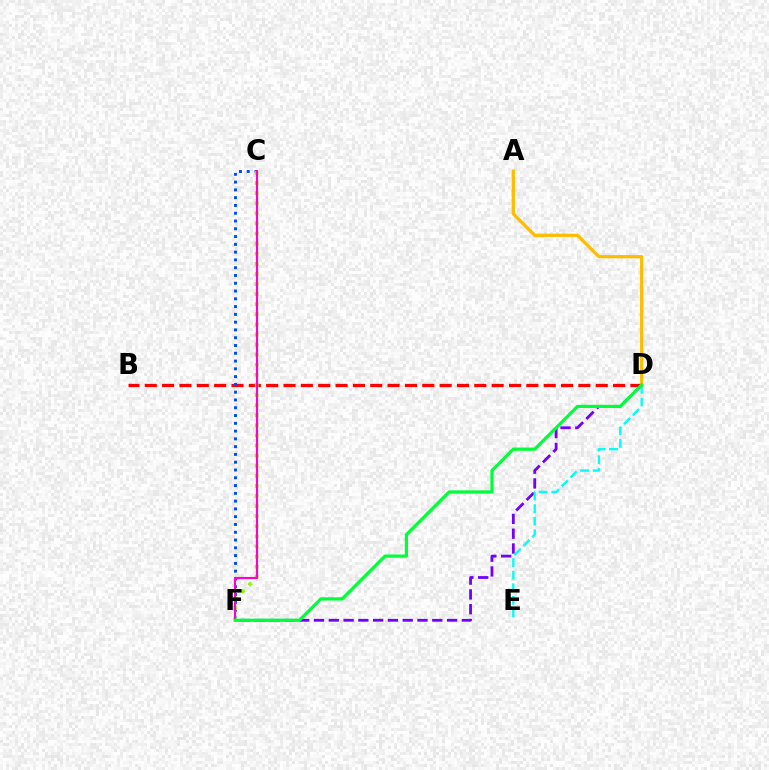{('B', 'D'): [{'color': '#ff0000', 'line_style': 'dashed', 'thickness': 2.36}], ('D', 'F'): [{'color': '#7200ff', 'line_style': 'dashed', 'thickness': 2.01}, {'color': '#00ff39', 'line_style': 'solid', 'thickness': 2.31}], ('D', 'E'): [{'color': '#00fff6', 'line_style': 'dashed', 'thickness': 1.71}], ('C', 'F'): [{'color': '#004bff', 'line_style': 'dotted', 'thickness': 2.11}, {'color': '#84ff00', 'line_style': 'dotted', 'thickness': 2.74}, {'color': '#ff00cf', 'line_style': 'solid', 'thickness': 1.54}], ('A', 'D'): [{'color': '#ffbd00', 'line_style': 'solid', 'thickness': 2.33}]}